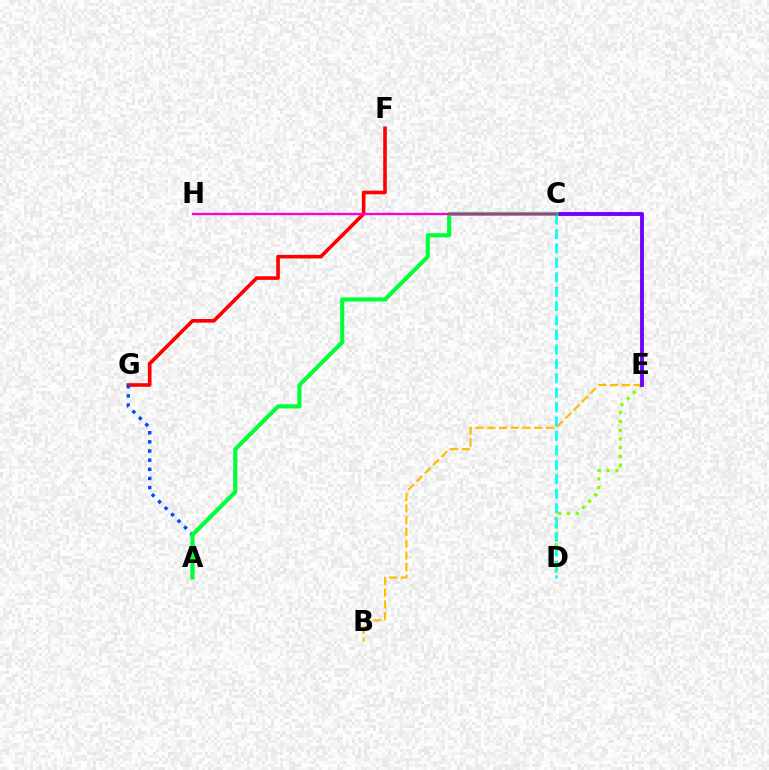{('D', 'E'): [{'color': '#84ff00', 'line_style': 'dotted', 'thickness': 2.38}], ('B', 'E'): [{'color': '#ffbd00', 'line_style': 'dashed', 'thickness': 1.59}], ('F', 'G'): [{'color': '#ff0000', 'line_style': 'solid', 'thickness': 2.6}], ('A', 'G'): [{'color': '#004bff', 'line_style': 'dotted', 'thickness': 2.48}], ('C', 'E'): [{'color': '#7200ff', 'line_style': 'solid', 'thickness': 2.78}], ('C', 'D'): [{'color': '#00fff6', 'line_style': 'dashed', 'thickness': 1.96}], ('A', 'C'): [{'color': '#00ff39', 'line_style': 'solid', 'thickness': 2.97}], ('C', 'H'): [{'color': '#ff00cf', 'line_style': 'solid', 'thickness': 1.68}]}